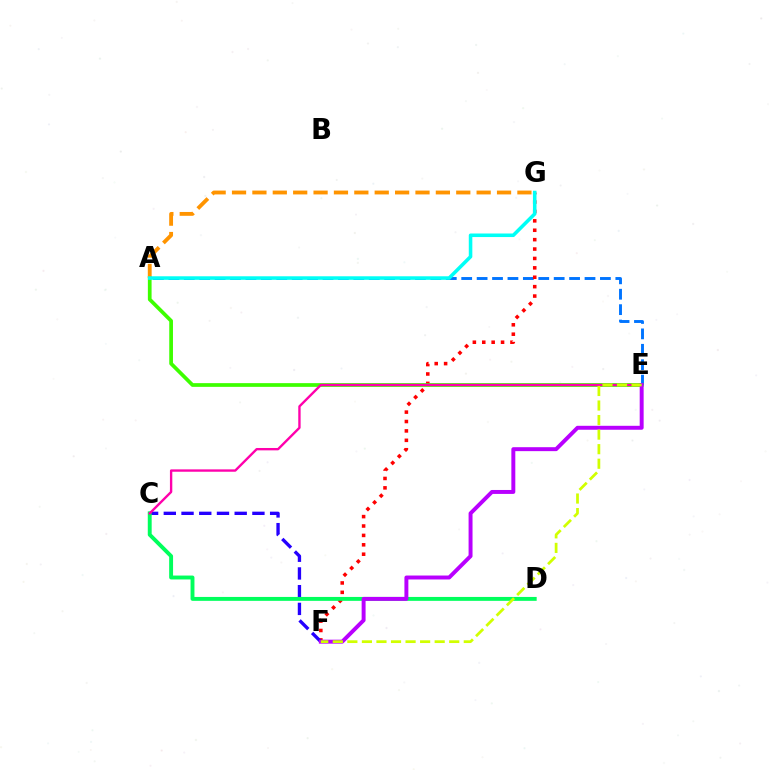{('A', 'E'): [{'color': '#0074ff', 'line_style': 'dashed', 'thickness': 2.09}, {'color': '#3dff00', 'line_style': 'solid', 'thickness': 2.68}], ('F', 'G'): [{'color': '#ff0000', 'line_style': 'dotted', 'thickness': 2.55}], ('C', 'F'): [{'color': '#2500ff', 'line_style': 'dashed', 'thickness': 2.41}], ('A', 'G'): [{'color': '#ff9400', 'line_style': 'dashed', 'thickness': 2.77}, {'color': '#00fff6', 'line_style': 'solid', 'thickness': 2.56}], ('C', 'D'): [{'color': '#00ff5c', 'line_style': 'solid', 'thickness': 2.81}], ('C', 'E'): [{'color': '#ff00ac', 'line_style': 'solid', 'thickness': 1.7}], ('E', 'F'): [{'color': '#b900ff', 'line_style': 'solid', 'thickness': 2.84}, {'color': '#d1ff00', 'line_style': 'dashed', 'thickness': 1.98}]}